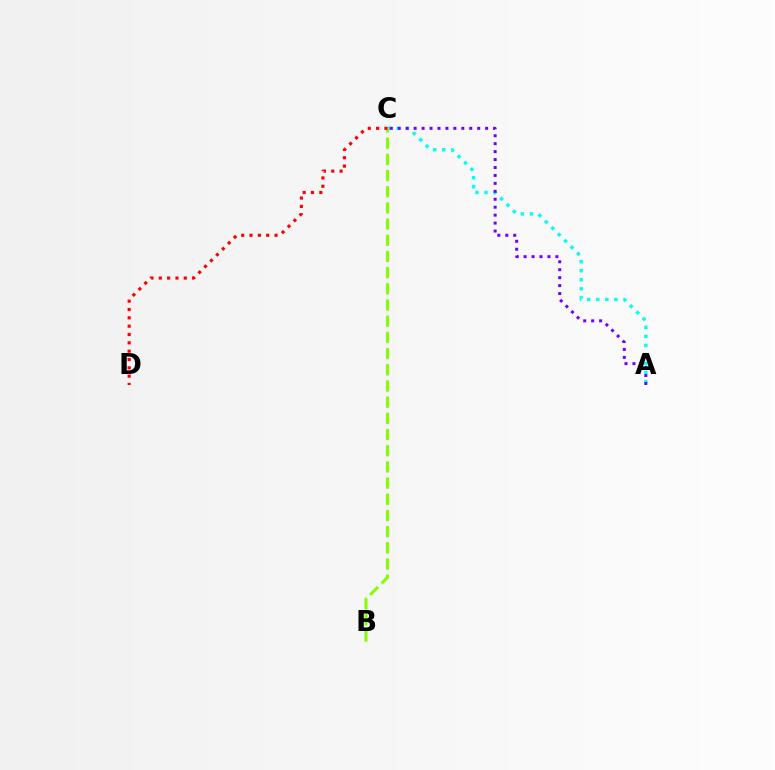{('A', 'C'): [{'color': '#00fff6', 'line_style': 'dotted', 'thickness': 2.46}, {'color': '#7200ff', 'line_style': 'dotted', 'thickness': 2.16}], ('B', 'C'): [{'color': '#84ff00', 'line_style': 'dashed', 'thickness': 2.2}], ('C', 'D'): [{'color': '#ff0000', 'line_style': 'dotted', 'thickness': 2.26}]}